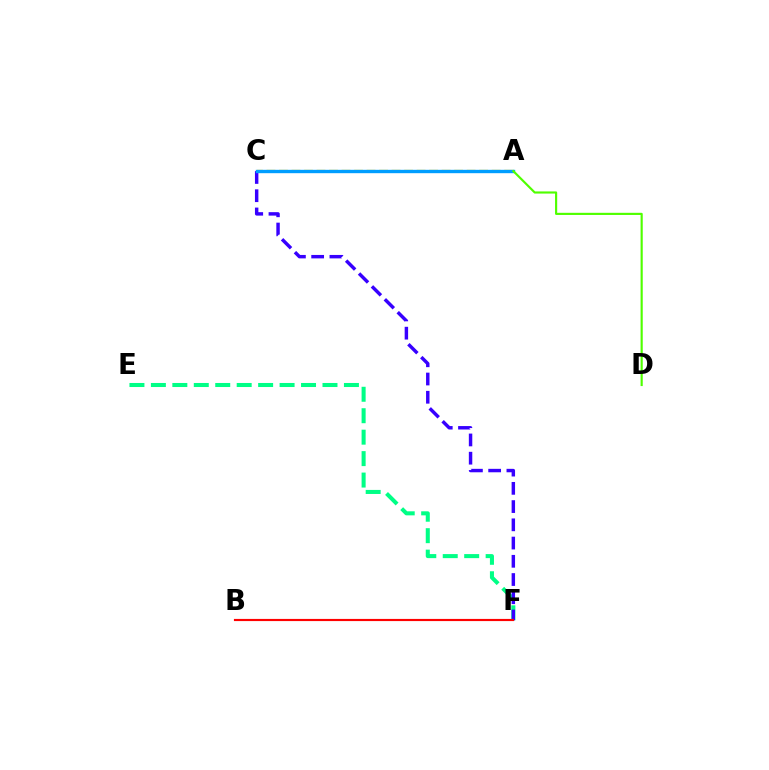{('A', 'C'): [{'color': '#ff00ed', 'line_style': 'solid', 'thickness': 1.95}, {'color': '#ffd500', 'line_style': 'dashed', 'thickness': 1.7}, {'color': '#009eff', 'line_style': 'solid', 'thickness': 2.42}], ('E', 'F'): [{'color': '#00ff86', 'line_style': 'dashed', 'thickness': 2.91}], ('C', 'F'): [{'color': '#3700ff', 'line_style': 'dashed', 'thickness': 2.48}], ('B', 'F'): [{'color': '#ff0000', 'line_style': 'solid', 'thickness': 1.56}], ('A', 'D'): [{'color': '#4fff00', 'line_style': 'solid', 'thickness': 1.55}]}